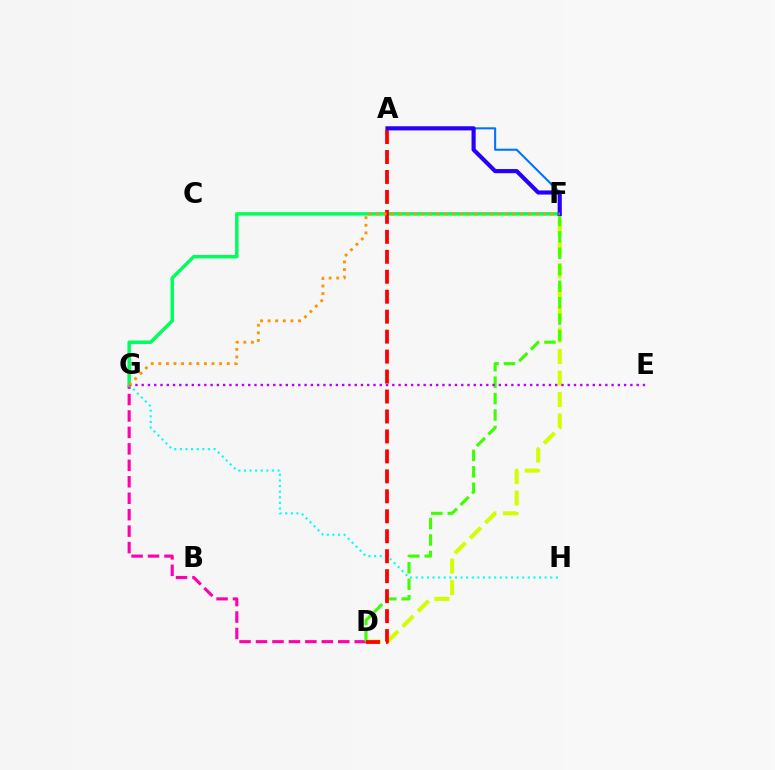{('D', 'G'): [{'color': '#ff00ac', 'line_style': 'dashed', 'thickness': 2.23}], ('F', 'G'): [{'color': '#00ff5c', 'line_style': 'solid', 'thickness': 2.51}, {'color': '#ff9400', 'line_style': 'dotted', 'thickness': 2.07}], ('A', 'F'): [{'color': '#0074ff', 'line_style': 'solid', 'thickness': 1.51}, {'color': '#2500ff', 'line_style': 'solid', 'thickness': 2.98}], ('G', 'H'): [{'color': '#00fff6', 'line_style': 'dotted', 'thickness': 1.52}], ('D', 'F'): [{'color': '#d1ff00', 'line_style': 'dashed', 'thickness': 2.92}, {'color': '#3dff00', 'line_style': 'dashed', 'thickness': 2.23}], ('A', 'D'): [{'color': '#ff0000', 'line_style': 'dashed', 'thickness': 2.71}], ('E', 'G'): [{'color': '#b900ff', 'line_style': 'dotted', 'thickness': 1.7}]}